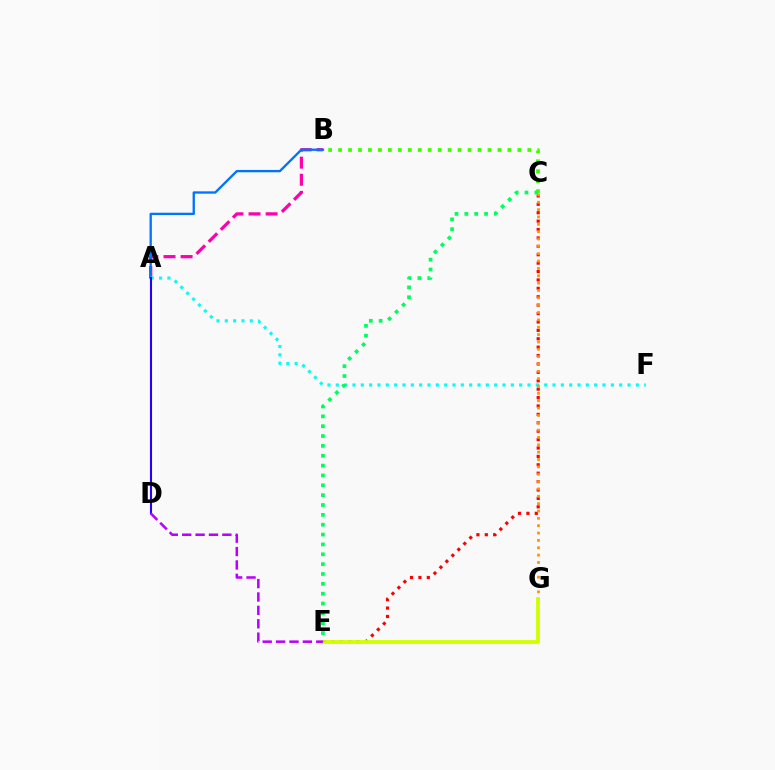{('A', 'B'): [{'color': '#ff00ac', 'line_style': 'dashed', 'thickness': 2.32}, {'color': '#0074ff', 'line_style': 'solid', 'thickness': 1.68}], ('B', 'C'): [{'color': '#3dff00', 'line_style': 'dotted', 'thickness': 2.71}], ('A', 'F'): [{'color': '#00fff6', 'line_style': 'dotted', 'thickness': 2.26}], ('C', 'E'): [{'color': '#ff0000', 'line_style': 'dotted', 'thickness': 2.28}, {'color': '#00ff5c', 'line_style': 'dotted', 'thickness': 2.68}], ('A', 'D'): [{'color': '#2500ff', 'line_style': 'solid', 'thickness': 1.5}], ('C', 'G'): [{'color': '#ff9400', 'line_style': 'dotted', 'thickness': 2.0}], ('E', 'G'): [{'color': '#d1ff00', 'line_style': 'solid', 'thickness': 2.77}], ('D', 'E'): [{'color': '#b900ff', 'line_style': 'dashed', 'thickness': 1.82}]}